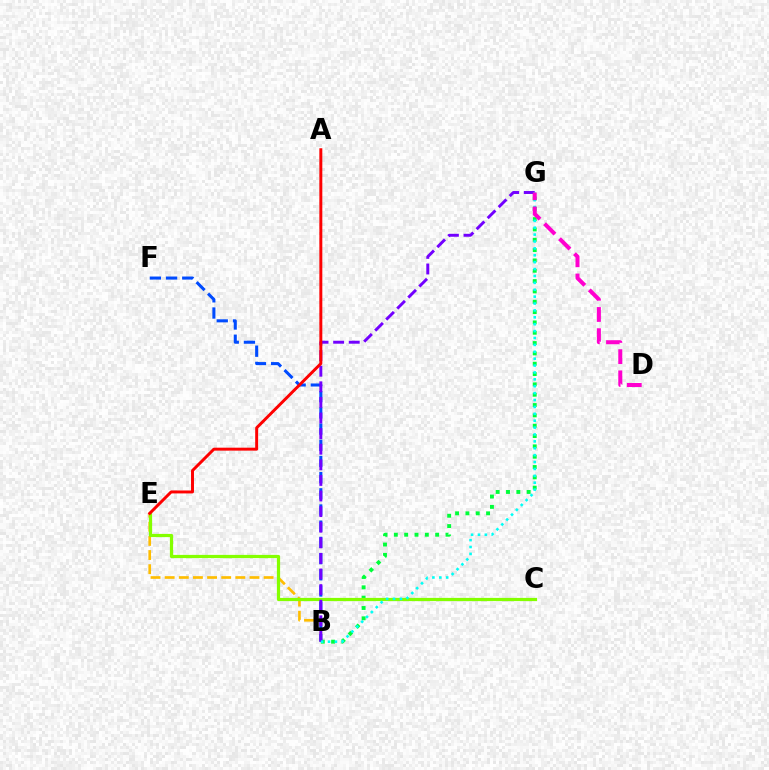{('B', 'E'): [{'color': '#ffbd00', 'line_style': 'dashed', 'thickness': 1.92}], ('B', 'G'): [{'color': '#00ff39', 'line_style': 'dotted', 'thickness': 2.81}, {'color': '#7200ff', 'line_style': 'dashed', 'thickness': 2.12}, {'color': '#00fff6', 'line_style': 'dotted', 'thickness': 1.87}], ('C', 'E'): [{'color': '#84ff00', 'line_style': 'solid', 'thickness': 2.31}], ('B', 'F'): [{'color': '#004bff', 'line_style': 'dashed', 'thickness': 2.2}], ('A', 'E'): [{'color': '#ff0000', 'line_style': 'solid', 'thickness': 2.13}], ('D', 'G'): [{'color': '#ff00cf', 'line_style': 'dashed', 'thickness': 2.88}]}